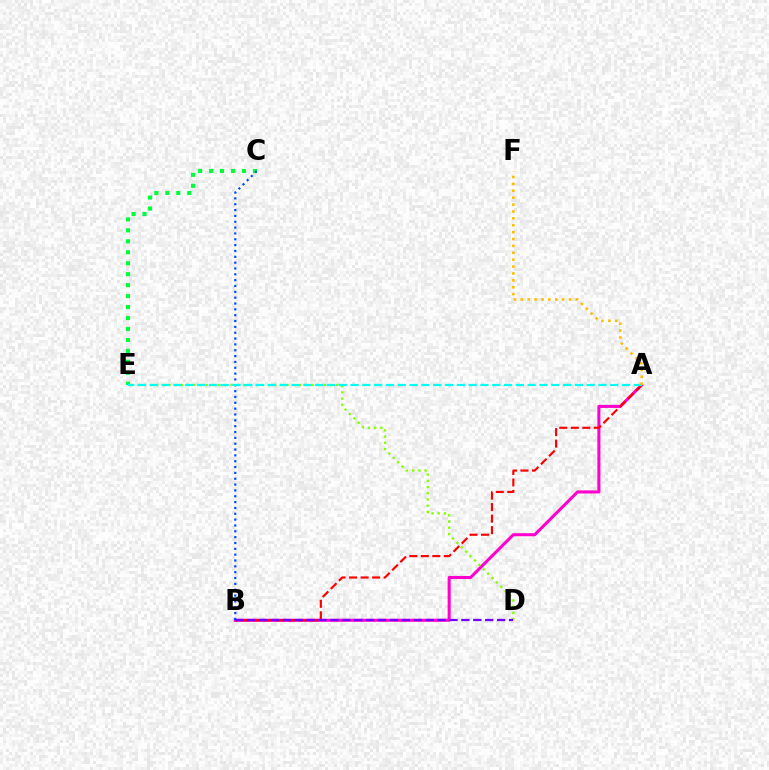{('A', 'B'): [{'color': '#ff00cf', 'line_style': 'solid', 'thickness': 2.2}, {'color': '#ff0000', 'line_style': 'dashed', 'thickness': 1.56}], ('D', 'E'): [{'color': '#84ff00', 'line_style': 'dotted', 'thickness': 1.69}], ('C', 'E'): [{'color': '#00ff39', 'line_style': 'dotted', 'thickness': 2.98}], ('B', 'C'): [{'color': '#004bff', 'line_style': 'dotted', 'thickness': 1.59}], ('B', 'D'): [{'color': '#7200ff', 'line_style': 'dashed', 'thickness': 1.62}], ('A', 'E'): [{'color': '#00fff6', 'line_style': 'dashed', 'thickness': 1.6}], ('A', 'F'): [{'color': '#ffbd00', 'line_style': 'dotted', 'thickness': 1.87}]}